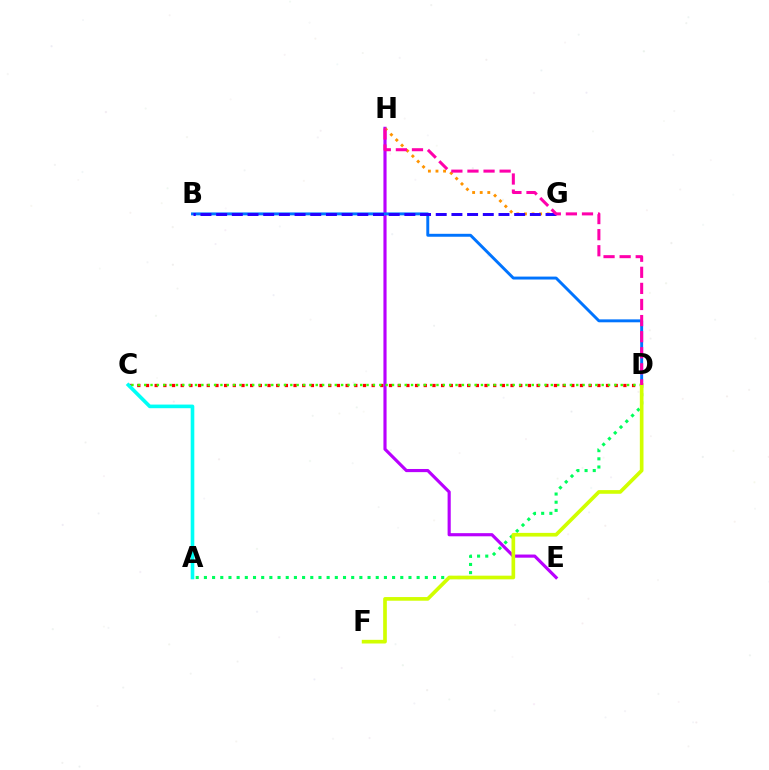{('A', 'D'): [{'color': '#00ff5c', 'line_style': 'dotted', 'thickness': 2.22}], ('C', 'D'): [{'color': '#ff0000', 'line_style': 'dotted', 'thickness': 2.36}, {'color': '#3dff00', 'line_style': 'dotted', 'thickness': 1.73}], ('E', 'H'): [{'color': '#b900ff', 'line_style': 'solid', 'thickness': 2.26}], ('A', 'C'): [{'color': '#00fff6', 'line_style': 'solid', 'thickness': 2.61}], ('G', 'H'): [{'color': '#ff9400', 'line_style': 'dotted', 'thickness': 2.06}], ('B', 'D'): [{'color': '#0074ff', 'line_style': 'solid', 'thickness': 2.11}], ('B', 'G'): [{'color': '#2500ff', 'line_style': 'dashed', 'thickness': 2.13}], ('D', 'F'): [{'color': '#d1ff00', 'line_style': 'solid', 'thickness': 2.64}], ('D', 'H'): [{'color': '#ff00ac', 'line_style': 'dashed', 'thickness': 2.19}]}